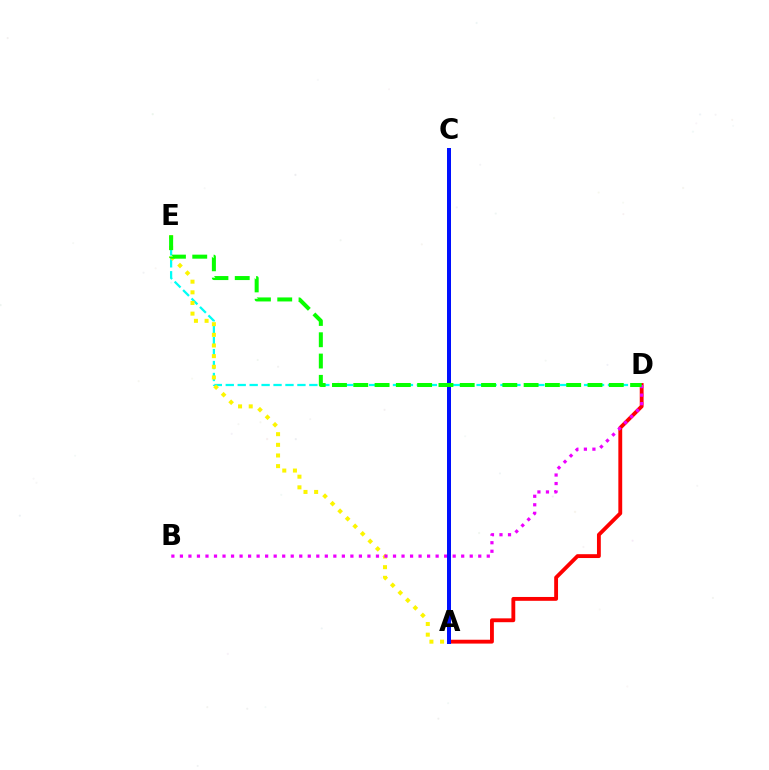{('A', 'D'): [{'color': '#ff0000', 'line_style': 'solid', 'thickness': 2.77}], ('D', 'E'): [{'color': '#00fff6', 'line_style': 'dashed', 'thickness': 1.62}, {'color': '#08ff00', 'line_style': 'dashed', 'thickness': 2.89}], ('A', 'E'): [{'color': '#fcf500', 'line_style': 'dotted', 'thickness': 2.89}], ('B', 'D'): [{'color': '#ee00ff', 'line_style': 'dotted', 'thickness': 2.32}], ('A', 'C'): [{'color': '#0010ff', 'line_style': 'solid', 'thickness': 2.87}]}